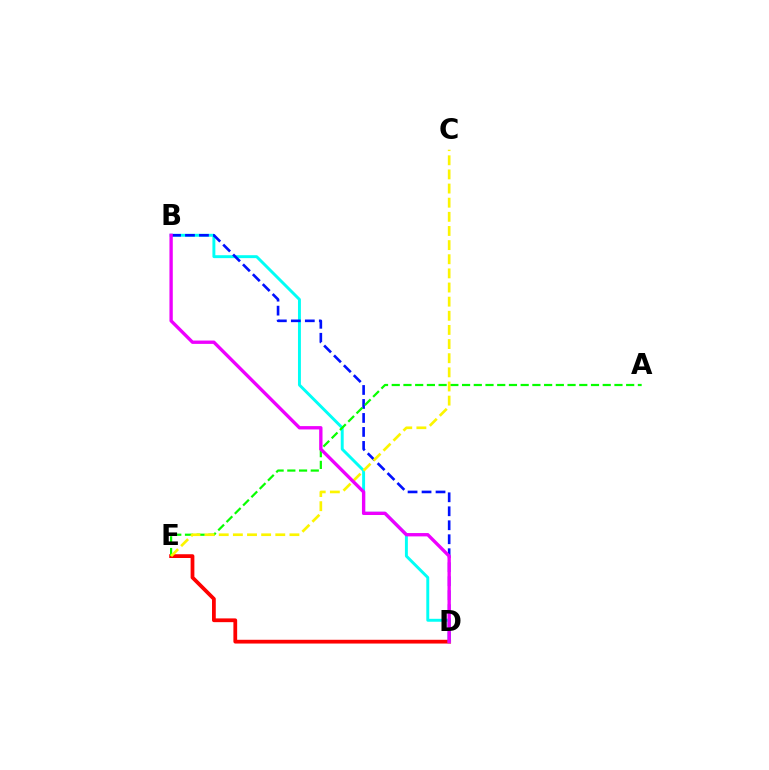{('D', 'E'): [{'color': '#ff0000', 'line_style': 'solid', 'thickness': 2.71}], ('B', 'D'): [{'color': '#00fff6', 'line_style': 'solid', 'thickness': 2.11}, {'color': '#0010ff', 'line_style': 'dashed', 'thickness': 1.9}, {'color': '#ee00ff', 'line_style': 'solid', 'thickness': 2.41}], ('A', 'E'): [{'color': '#08ff00', 'line_style': 'dashed', 'thickness': 1.59}], ('C', 'E'): [{'color': '#fcf500', 'line_style': 'dashed', 'thickness': 1.92}]}